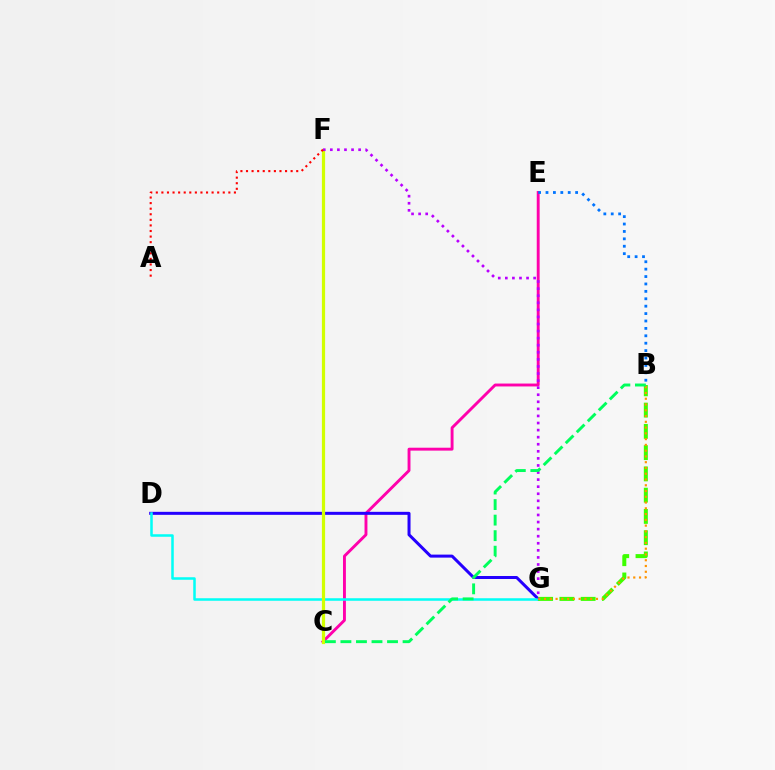{('C', 'E'): [{'color': '#ff00ac', 'line_style': 'solid', 'thickness': 2.09}], ('B', 'E'): [{'color': '#0074ff', 'line_style': 'dotted', 'thickness': 2.01}], ('D', 'G'): [{'color': '#2500ff', 'line_style': 'solid', 'thickness': 2.17}, {'color': '#00fff6', 'line_style': 'solid', 'thickness': 1.81}], ('B', 'G'): [{'color': '#3dff00', 'line_style': 'dashed', 'thickness': 2.89}, {'color': '#ff9400', 'line_style': 'dotted', 'thickness': 1.57}], ('C', 'F'): [{'color': '#d1ff00', 'line_style': 'solid', 'thickness': 2.32}], ('F', 'G'): [{'color': '#b900ff', 'line_style': 'dotted', 'thickness': 1.92}], ('A', 'F'): [{'color': '#ff0000', 'line_style': 'dotted', 'thickness': 1.52}], ('B', 'C'): [{'color': '#00ff5c', 'line_style': 'dashed', 'thickness': 2.11}]}